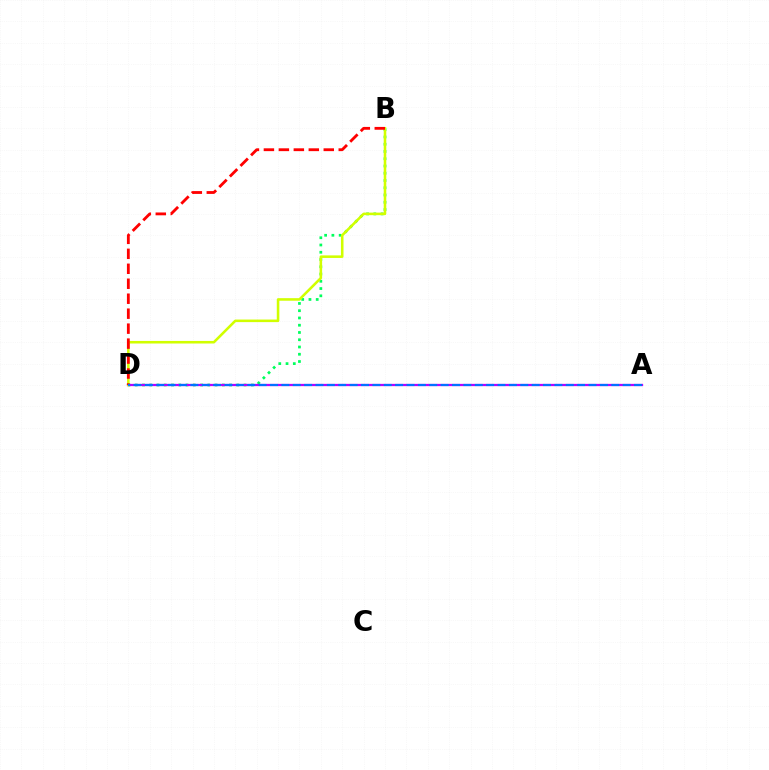{('B', 'D'): [{'color': '#00ff5c', 'line_style': 'dotted', 'thickness': 1.97}, {'color': '#d1ff00', 'line_style': 'solid', 'thickness': 1.85}, {'color': '#ff0000', 'line_style': 'dashed', 'thickness': 2.03}], ('A', 'D'): [{'color': '#b900ff', 'line_style': 'solid', 'thickness': 1.63}, {'color': '#0074ff', 'line_style': 'dashed', 'thickness': 1.55}]}